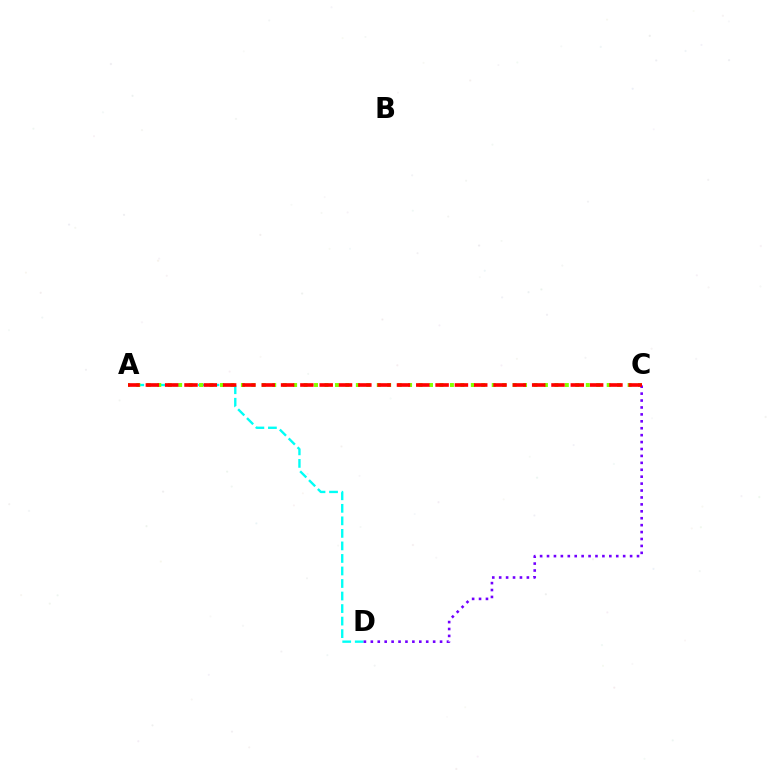{('A', 'D'): [{'color': '#00fff6', 'line_style': 'dashed', 'thickness': 1.7}], ('A', 'C'): [{'color': '#84ff00', 'line_style': 'dotted', 'thickness': 2.84}, {'color': '#ff0000', 'line_style': 'dashed', 'thickness': 2.62}], ('C', 'D'): [{'color': '#7200ff', 'line_style': 'dotted', 'thickness': 1.88}]}